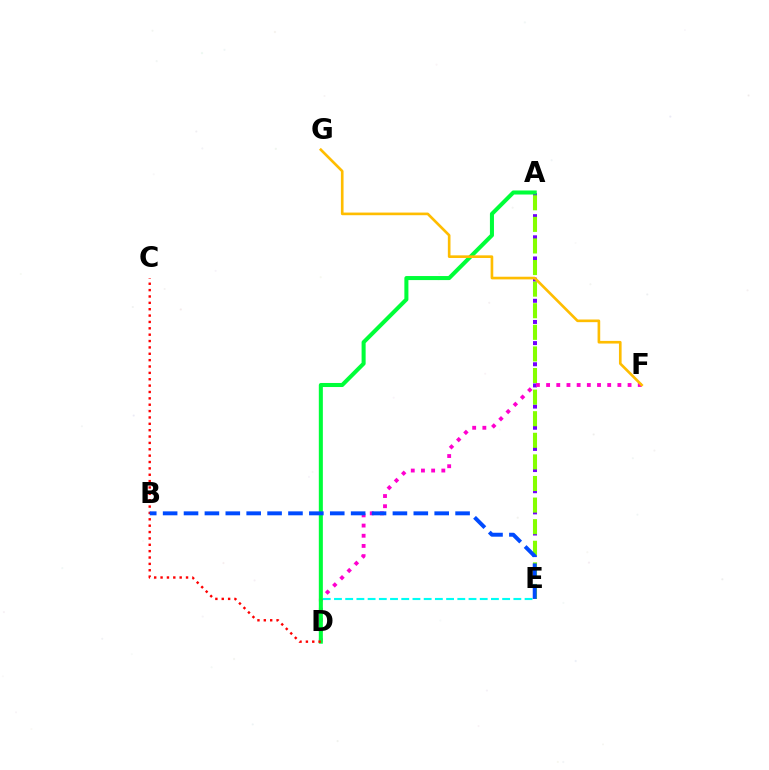{('A', 'E'): [{'color': '#7200ff', 'line_style': 'dotted', 'thickness': 2.87}, {'color': '#84ff00', 'line_style': 'dashed', 'thickness': 2.93}], ('D', 'E'): [{'color': '#00fff6', 'line_style': 'dashed', 'thickness': 1.52}], ('D', 'F'): [{'color': '#ff00cf', 'line_style': 'dotted', 'thickness': 2.77}], ('A', 'D'): [{'color': '#00ff39', 'line_style': 'solid', 'thickness': 2.91}], ('F', 'G'): [{'color': '#ffbd00', 'line_style': 'solid', 'thickness': 1.91}], ('C', 'D'): [{'color': '#ff0000', 'line_style': 'dotted', 'thickness': 1.73}], ('B', 'E'): [{'color': '#004bff', 'line_style': 'dashed', 'thickness': 2.84}]}